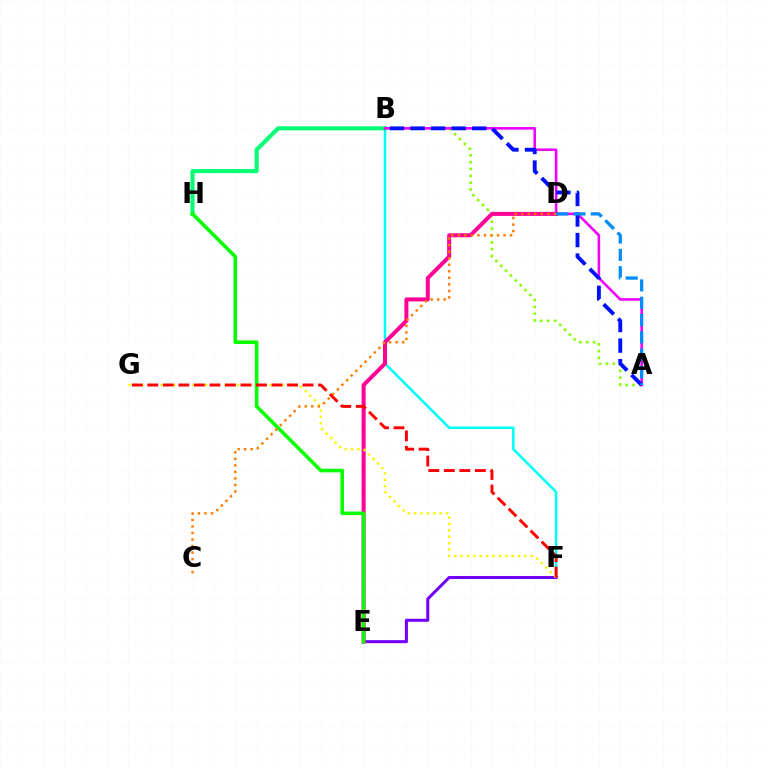{('B', 'F'): [{'color': '#00fff6', 'line_style': 'solid', 'thickness': 1.8}], ('A', 'B'): [{'color': '#84ff00', 'line_style': 'dotted', 'thickness': 1.86}, {'color': '#ee00ff', 'line_style': 'solid', 'thickness': 1.86}, {'color': '#0010ff', 'line_style': 'dashed', 'thickness': 2.79}], ('E', 'F'): [{'color': '#7200ff', 'line_style': 'solid', 'thickness': 2.19}], ('B', 'H'): [{'color': '#00ff74', 'line_style': 'solid', 'thickness': 2.94}], ('D', 'E'): [{'color': '#ff0094', 'line_style': 'solid', 'thickness': 2.88}], ('F', 'G'): [{'color': '#fcf500', 'line_style': 'dotted', 'thickness': 1.73}, {'color': '#ff0000', 'line_style': 'dashed', 'thickness': 2.11}], ('E', 'H'): [{'color': '#08ff00', 'line_style': 'solid', 'thickness': 2.59}], ('A', 'D'): [{'color': '#008cff', 'line_style': 'dashed', 'thickness': 2.35}], ('C', 'D'): [{'color': '#ff7c00', 'line_style': 'dotted', 'thickness': 1.77}]}